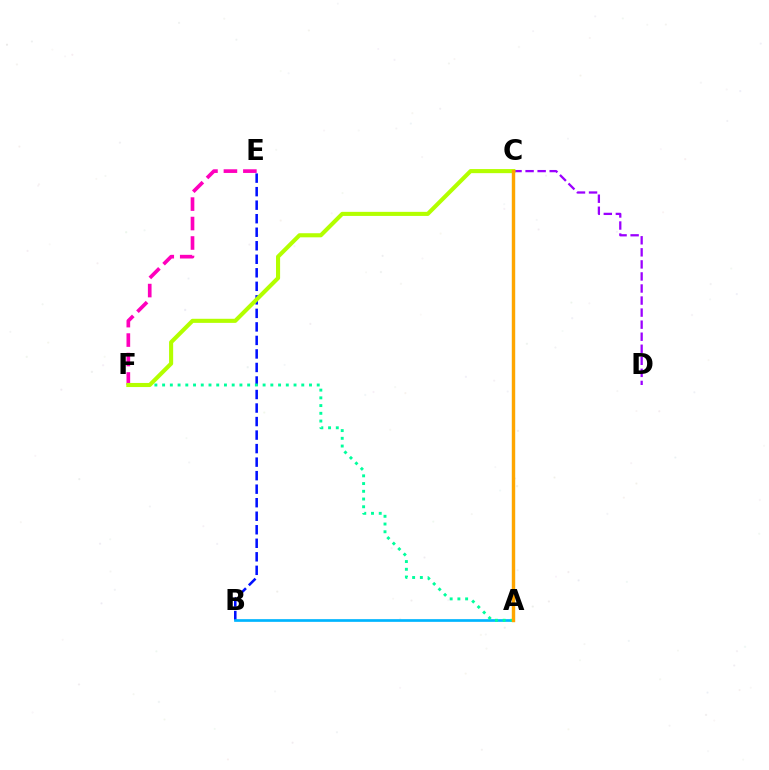{('B', 'E'): [{'color': '#0010ff', 'line_style': 'dashed', 'thickness': 1.84}], ('A', 'C'): [{'color': '#ff0000', 'line_style': 'solid', 'thickness': 2.17}, {'color': '#08ff00', 'line_style': 'solid', 'thickness': 2.22}, {'color': '#ffa500', 'line_style': 'solid', 'thickness': 2.37}], ('C', 'D'): [{'color': '#9b00ff', 'line_style': 'dashed', 'thickness': 1.64}], ('A', 'B'): [{'color': '#00b5ff', 'line_style': 'solid', 'thickness': 1.94}], ('A', 'F'): [{'color': '#00ff9d', 'line_style': 'dotted', 'thickness': 2.1}], ('E', 'F'): [{'color': '#ff00bd', 'line_style': 'dashed', 'thickness': 2.64}], ('C', 'F'): [{'color': '#b3ff00', 'line_style': 'solid', 'thickness': 2.95}]}